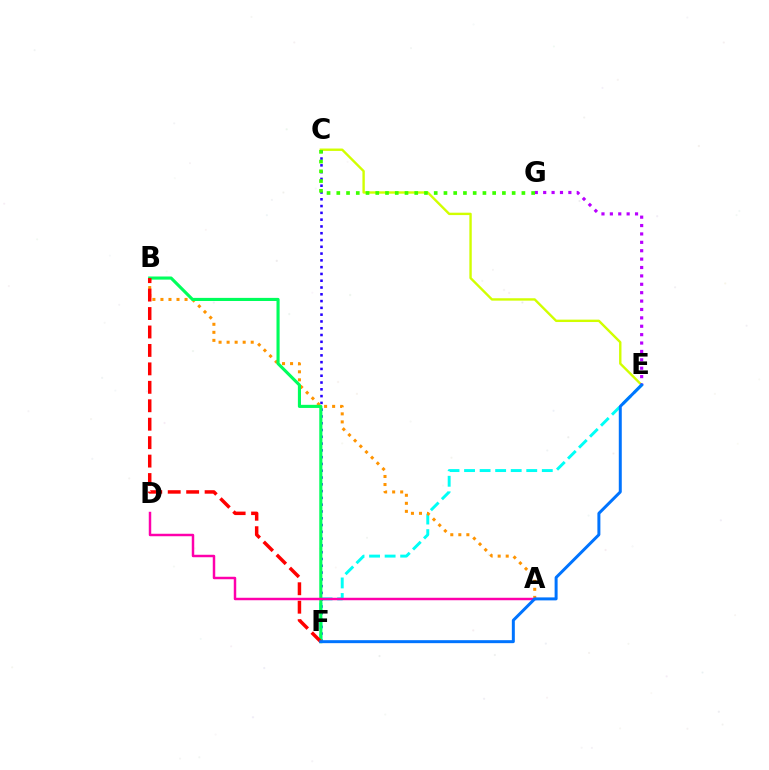{('C', 'E'): [{'color': '#d1ff00', 'line_style': 'solid', 'thickness': 1.72}], ('E', 'G'): [{'color': '#b900ff', 'line_style': 'dotted', 'thickness': 2.28}], ('C', 'F'): [{'color': '#2500ff', 'line_style': 'dotted', 'thickness': 1.84}], ('E', 'F'): [{'color': '#00fff6', 'line_style': 'dashed', 'thickness': 2.11}, {'color': '#0074ff', 'line_style': 'solid', 'thickness': 2.15}], ('C', 'G'): [{'color': '#3dff00', 'line_style': 'dotted', 'thickness': 2.65}], ('A', 'B'): [{'color': '#ff9400', 'line_style': 'dotted', 'thickness': 2.18}], ('B', 'F'): [{'color': '#00ff5c', 'line_style': 'solid', 'thickness': 2.24}, {'color': '#ff0000', 'line_style': 'dashed', 'thickness': 2.51}], ('A', 'D'): [{'color': '#ff00ac', 'line_style': 'solid', 'thickness': 1.78}]}